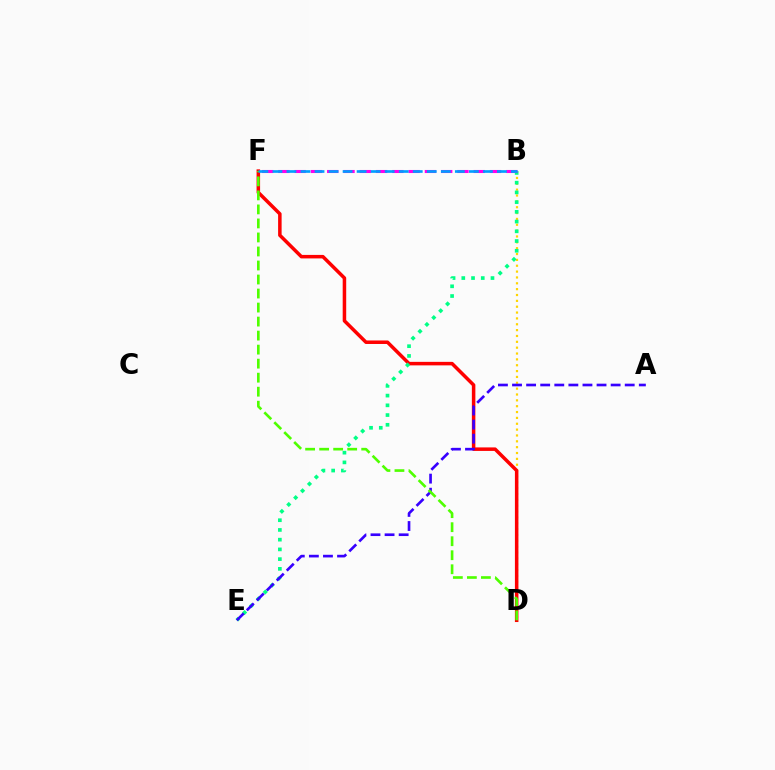{('B', 'D'): [{'color': '#ffd500', 'line_style': 'dotted', 'thickness': 1.59}], ('D', 'F'): [{'color': '#ff0000', 'line_style': 'solid', 'thickness': 2.53}, {'color': '#4fff00', 'line_style': 'dashed', 'thickness': 1.9}], ('B', 'E'): [{'color': '#00ff86', 'line_style': 'dotted', 'thickness': 2.64}], ('A', 'E'): [{'color': '#3700ff', 'line_style': 'dashed', 'thickness': 1.91}], ('B', 'F'): [{'color': '#ff00ed', 'line_style': 'dashed', 'thickness': 2.21}, {'color': '#009eff', 'line_style': 'dashed', 'thickness': 1.91}]}